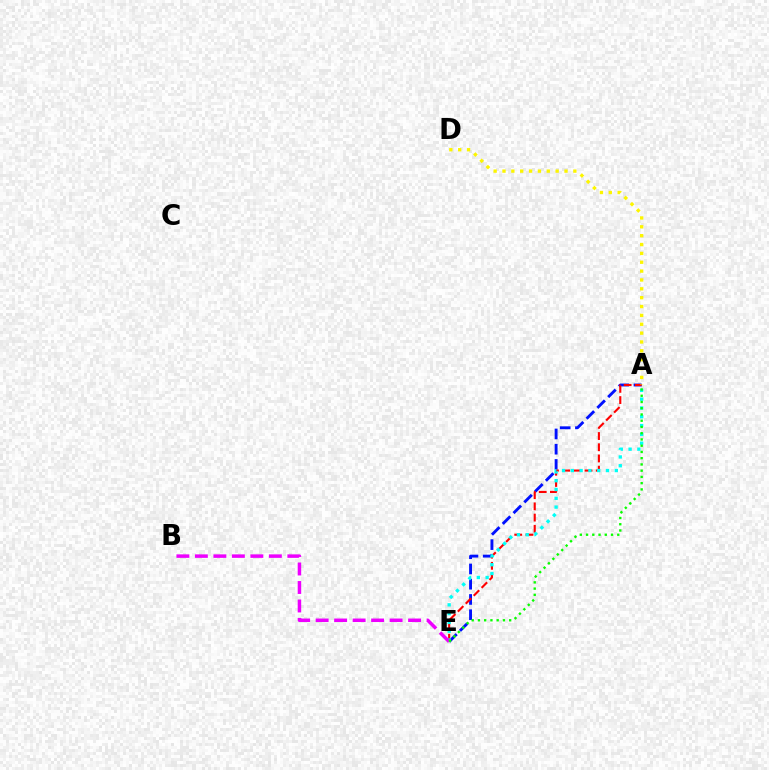{('A', 'E'): [{'color': '#0010ff', 'line_style': 'dashed', 'thickness': 2.07}, {'color': '#ff0000', 'line_style': 'dashed', 'thickness': 1.52}, {'color': '#00fff6', 'line_style': 'dotted', 'thickness': 2.39}, {'color': '#08ff00', 'line_style': 'dotted', 'thickness': 1.7}], ('A', 'D'): [{'color': '#fcf500', 'line_style': 'dotted', 'thickness': 2.41}], ('B', 'E'): [{'color': '#ee00ff', 'line_style': 'dashed', 'thickness': 2.51}]}